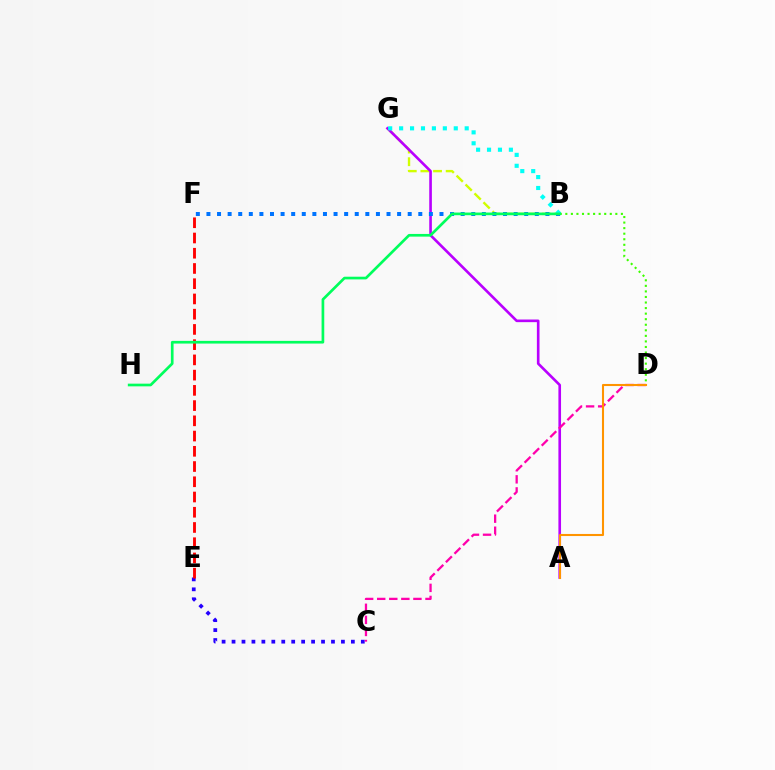{('B', 'G'): [{'color': '#d1ff00', 'line_style': 'dashed', 'thickness': 1.72}, {'color': '#00fff6', 'line_style': 'dotted', 'thickness': 2.97}], ('B', 'D'): [{'color': '#3dff00', 'line_style': 'dotted', 'thickness': 1.51}], ('A', 'G'): [{'color': '#b900ff', 'line_style': 'solid', 'thickness': 1.9}], ('C', 'E'): [{'color': '#2500ff', 'line_style': 'dotted', 'thickness': 2.7}], ('B', 'F'): [{'color': '#0074ff', 'line_style': 'dotted', 'thickness': 2.88}], ('C', 'D'): [{'color': '#ff00ac', 'line_style': 'dashed', 'thickness': 1.64}], ('A', 'D'): [{'color': '#ff9400', 'line_style': 'solid', 'thickness': 1.5}], ('E', 'F'): [{'color': '#ff0000', 'line_style': 'dashed', 'thickness': 2.07}], ('B', 'H'): [{'color': '#00ff5c', 'line_style': 'solid', 'thickness': 1.93}]}